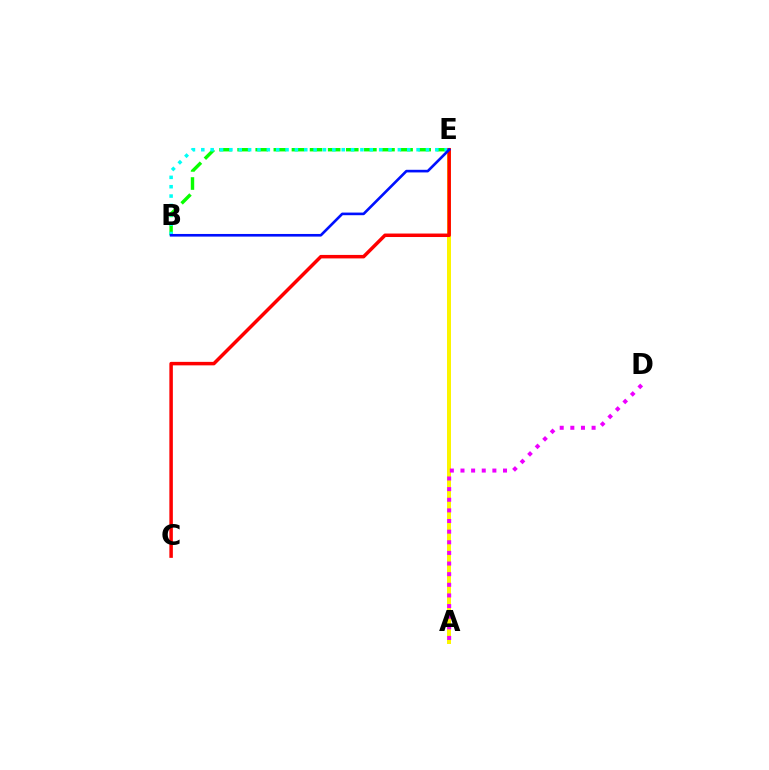{('A', 'E'): [{'color': '#fcf500', 'line_style': 'solid', 'thickness': 2.88}], ('B', 'E'): [{'color': '#08ff00', 'line_style': 'dashed', 'thickness': 2.46}, {'color': '#00fff6', 'line_style': 'dotted', 'thickness': 2.54}, {'color': '#0010ff', 'line_style': 'solid', 'thickness': 1.89}], ('A', 'D'): [{'color': '#ee00ff', 'line_style': 'dotted', 'thickness': 2.89}], ('C', 'E'): [{'color': '#ff0000', 'line_style': 'solid', 'thickness': 2.51}]}